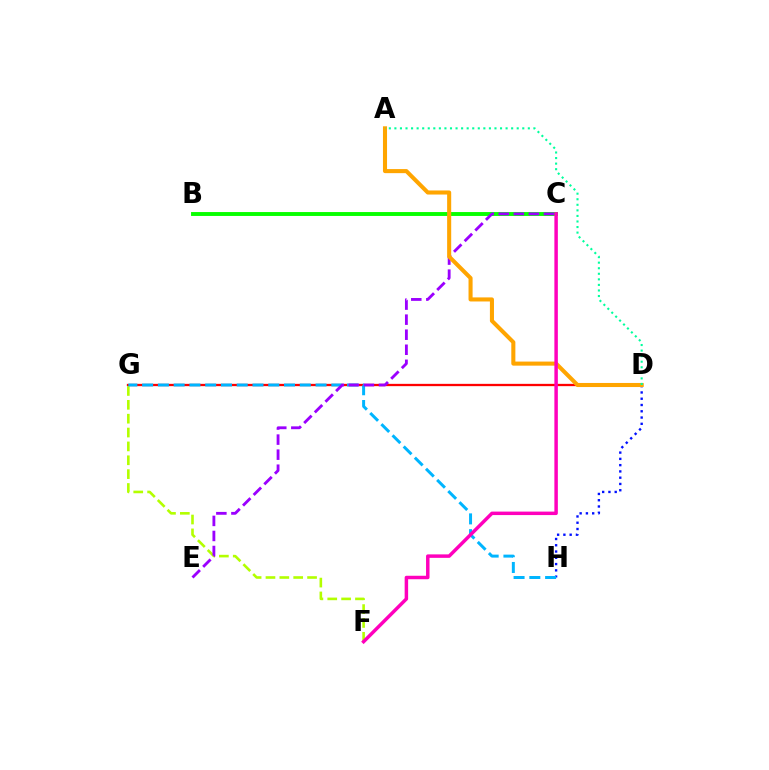{('D', 'G'): [{'color': '#ff0000', 'line_style': 'solid', 'thickness': 1.66}], ('D', 'H'): [{'color': '#0010ff', 'line_style': 'dotted', 'thickness': 1.7}], ('F', 'G'): [{'color': '#b3ff00', 'line_style': 'dashed', 'thickness': 1.88}], ('B', 'C'): [{'color': '#08ff00', 'line_style': 'solid', 'thickness': 2.81}], ('G', 'H'): [{'color': '#00b5ff', 'line_style': 'dashed', 'thickness': 2.14}], ('C', 'E'): [{'color': '#9b00ff', 'line_style': 'dashed', 'thickness': 2.04}], ('A', 'D'): [{'color': '#ffa500', 'line_style': 'solid', 'thickness': 2.93}, {'color': '#00ff9d', 'line_style': 'dotted', 'thickness': 1.51}], ('C', 'F'): [{'color': '#ff00bd', 'line_style': 'solid', 'thickness': 2.5}]}